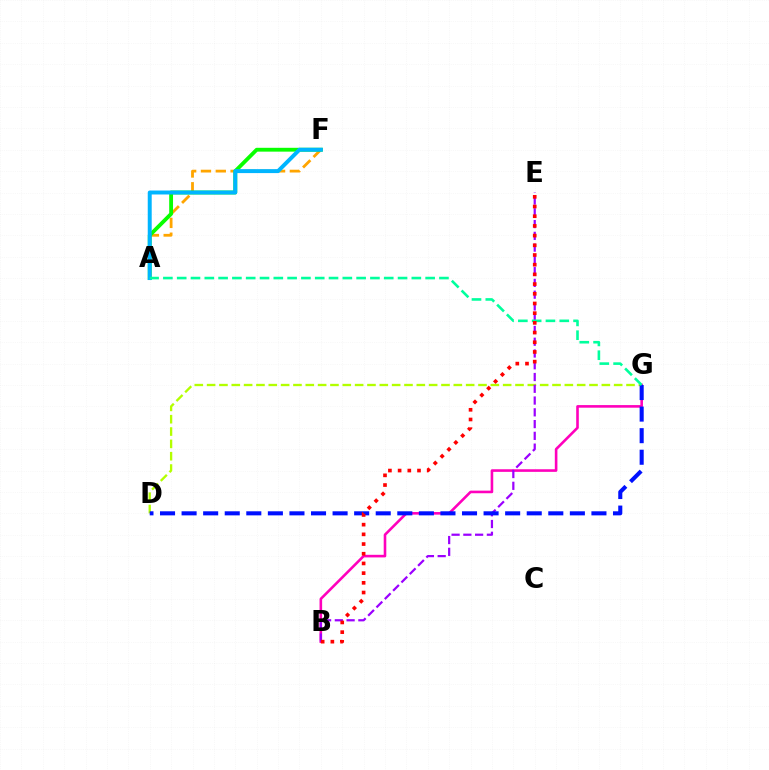{('D', 'G'): [{'color': '#b3ff00', 'line_style': 'dashed', 'thickness': 1.68}, {'color': '#0010ff', 'line_style': 'dashed', 'thickness': 2.93}], ('B', 'G'): [{'color': '#ff00bd', 'line_style': 'solid', 'thickness': 1.87}], ('B', 'E'): [{'color': '#9b00ff', 'line_style': 'dashed', 'thickness': 1.6}, {'color': '#ff0000', 'line_style': 'dotted', 'thickness': 2.63}], ('A', 'F'): [{'color': '#ffa500', 'line_style': 'dashed', 'thickness': 2.01}, {'color': '#08ff00', 'line_style': 'solid', 'thickness': 2.76}, {'color': '#00b5ff', 'line_style': 'solid', 'thickness': 2.85}], ('A', 'G'): [{'color': '#00ff9d', 'line_style': 'dashed', 'thickness': 1.88}]}